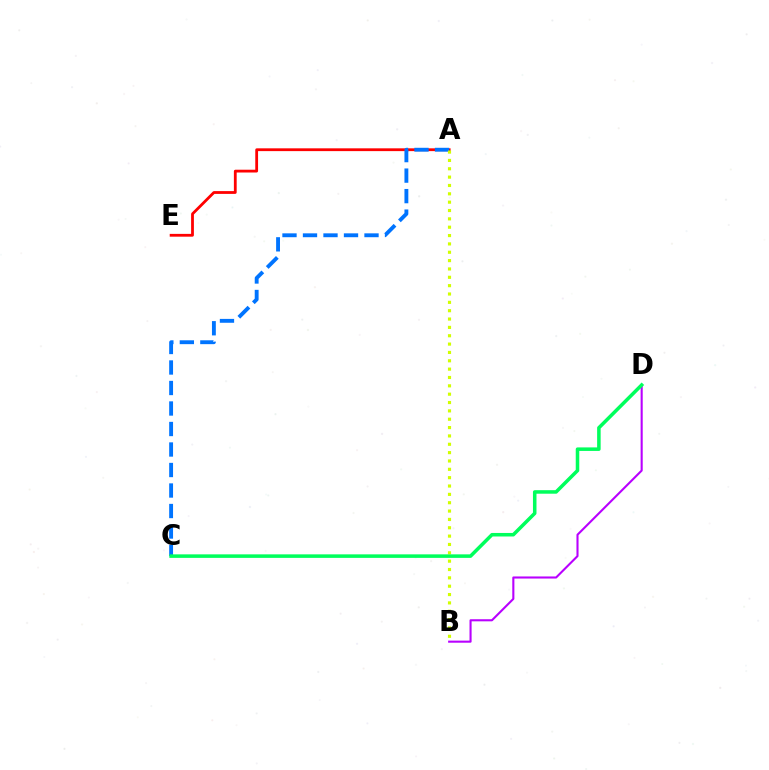{('A', 'E'): [{'color': '#ff0000', 'line_style': 'solid', 'thickness': 2.01}], ('B', 'D'): [{'color': '#b900ff', 'line_style': 'solid', 'thickness': 1.51}], ('A', 'C'): [{'color': '#0074ff', 'line_style': 'dashed', 'thickness': 2.79}], ('A', 'B'): [{'color': '#d1ff00', 'line_style': 'dotted', 'thickness': 2.27}], ('C', 'D'): [{'color': '#00ff5c', 'line_style': 'solid', 'thickness': 2.54}]}